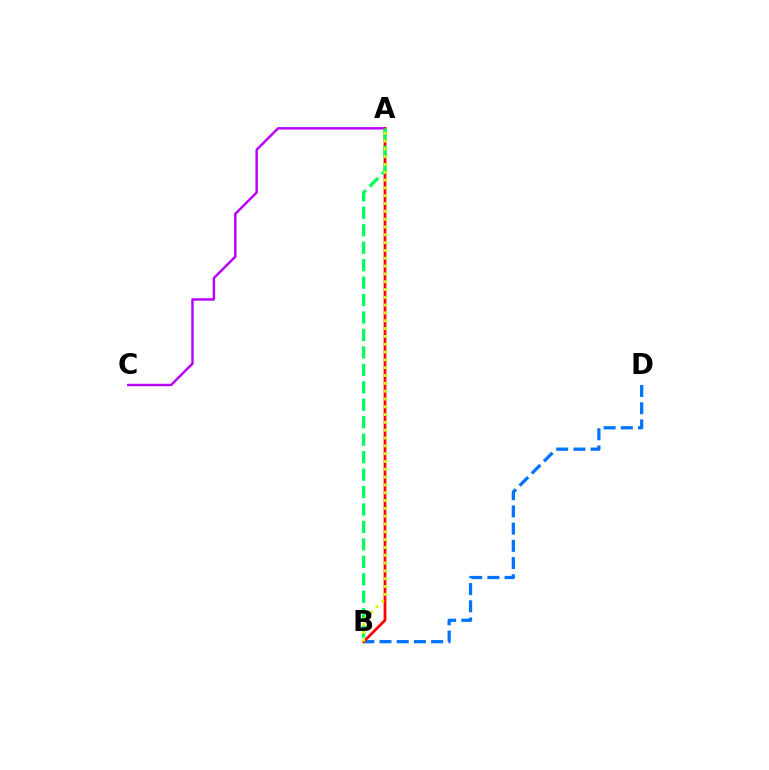{('B', 'D'): [{'color': '#0074ff', 'line_style': 'dashed', 'thickness': 2.34}], ('A', 'C'): [{'color': '#b900ff', 'line_style': 'solid', 'thickness': 1.77}], ('A', 'B'): [{'color': '#ff0000', 'line_style': 'solid', 'thickness': 1.99}, {'color': '#00ff5c', 'line_style': 'dashed', 'thickness': 2.37}, {'color': '#d1ff00', 'line_style': 'dotted', 'thickness': 2.12}]}